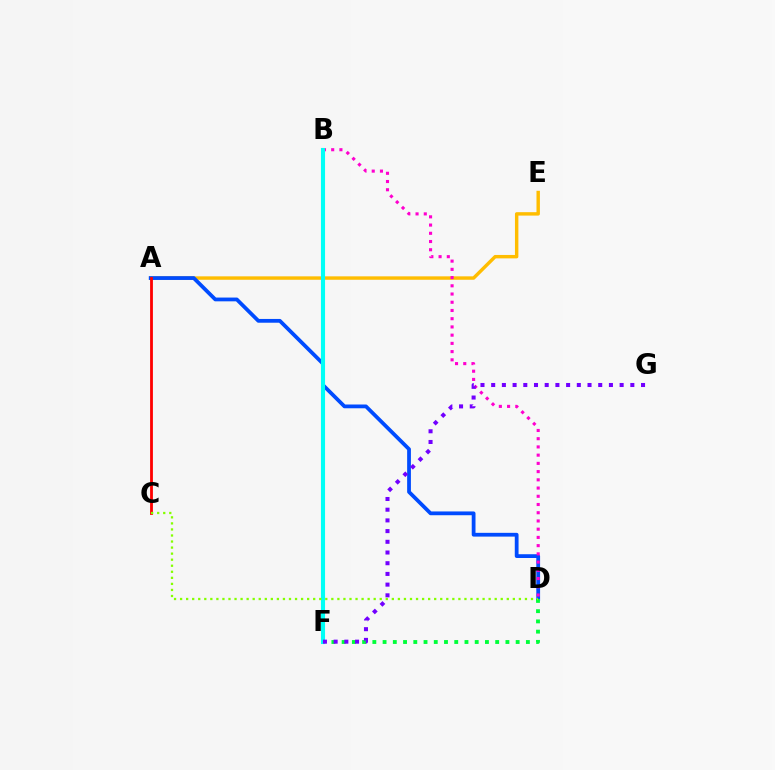{('A', 'E'): [{'color': '#ffbd00', 'line_style': 'solid', 'thickness': 2.47}], ('A', 'D'): [{'color': '#004bff', 'line_style': 'solid', 'thickness': 2.72}], ('A', 'C'): [{'color': '#ff0000', 'line_style': 'solid', 'thickness': 2.02}], ('B', 'D'): [{'color': '#ff00cf', 'line_style': 'dotted', 'thickness': 2.23}], ('D', 'F'): [{'color': '#00ff39', 'line_style': 'dotted', 'thickness': 2.78}], ('B', 'F'): [{'color': '#00fff6', 'line_style': 'solid', 'thickness': 2.95}], ('F', 'G'): [{'color': '#7200ff', 'line_style': 'dotted', 'thickness': 2.91}], ('C', 'D'): [{'color': '#84ff00', 'line_style': 'dotted', 'thickness': 1.64}]}